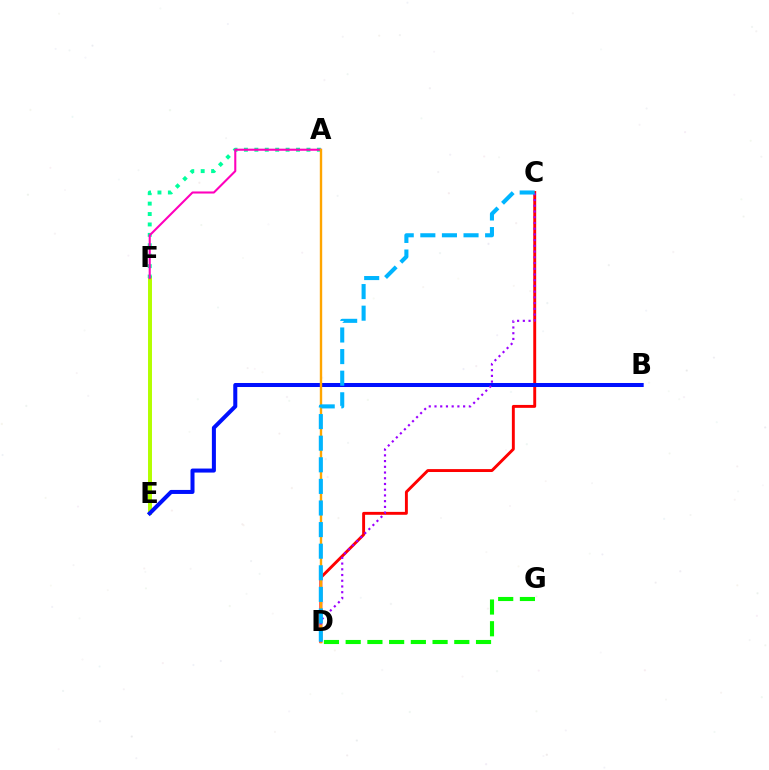{('E', 'F'): [{'color': '#b3ff00', 'line_style': 'solid', 'thickness': 2.85}], ('A', 'F'): [{'color': '#00ff9d', 'line_style': 'dotted', 'thickness': 2.83}, {'color': '#ff00bd', 'line_style': 'solid', 'thickness': 1.5}], ('C', 'D'): [{'color': '#ff0000', 'line_style': 'solid', 'thickness': 2.1}, {'color': '#9b00ff', 'line_style': 'dotted', 'thickness': 1.56}, {'color': '#00b5ff', 'line_style': 'dashed', 'thickness': 2.93}], ('B', 'E'): [{'color': '#0010ff', 'line_style': 'solid', 'thickness': 2.9}], ('A', 'D'): [{'color': '#ffa500', 'line_style': 'solid', 'thickness': 1.72}], ('D', 'G'): [{'color': '#08ff00', 'line_style': 'dashed', 'thickness': 2.95}]}